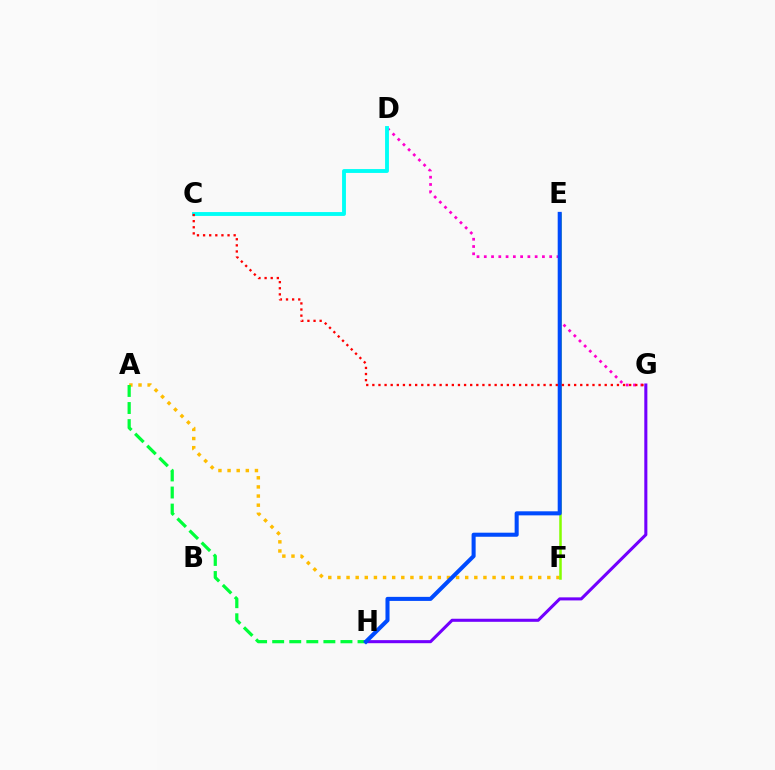{('A', 'F'): [{'color': '#ffbd00', 'line_style': 'dotted', 'thickness': 2.48}], ('A', 'H'): [{'color': '#00ff39', 'line_style': 'dashed', 'thickness': 2.32}], ('D', 'G'): [{'color': '#ff00cf', 'line_style': 'dotted', 'thickness': 1.97}], ('G', 'H'): [{'color': '#7200ff', 'line_style': 'solid', 'thickness': 2.2}], ('E', 'F'): [{'color': '#84ff00', 'line_style': 'solid', 'thickness': 1.82}], ('E', 'H'): [{'color': '#004bff', 'line_style': 'solid', 'thickness': 2.92}], ('C', 'D'): [{'color': '#00fff6', 'line_style': 'solid', 'thickness': 2.78}], ('C', 'G'): [{'color': '#ff0000', 'line_style': 'dotted', 'thickness': 1.66}]}